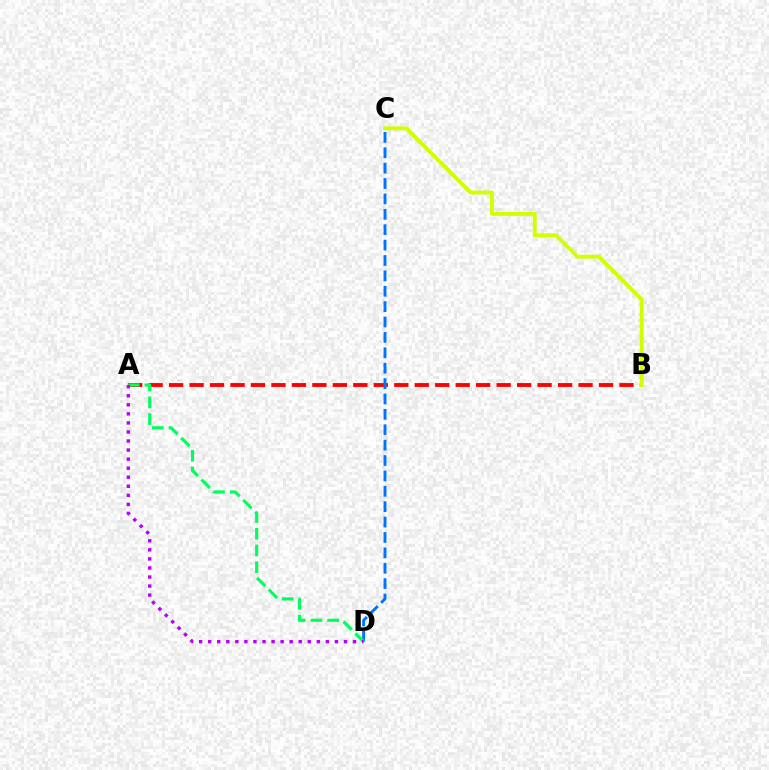{('A', 'B'): [{'color': '#ff0000', 'line_style': 'dashed', 'thickness': 2.78}], ('C', 'D'): [{'color': '#0074ff', 'line_style': 'dashed', 'thickness': 2.09}], ('B', 'C'): [{'color': '#d1ff00', 'line_style': 'solid', 'thickness': 2.79}], ('A', 'D'): [{'color': '#00ff5c', 'line_style': 'dashed', 'thickness': 2.27}, {'color': '#b900ff', 'line_style': 'dotted', 'thickness': 2.46}]}